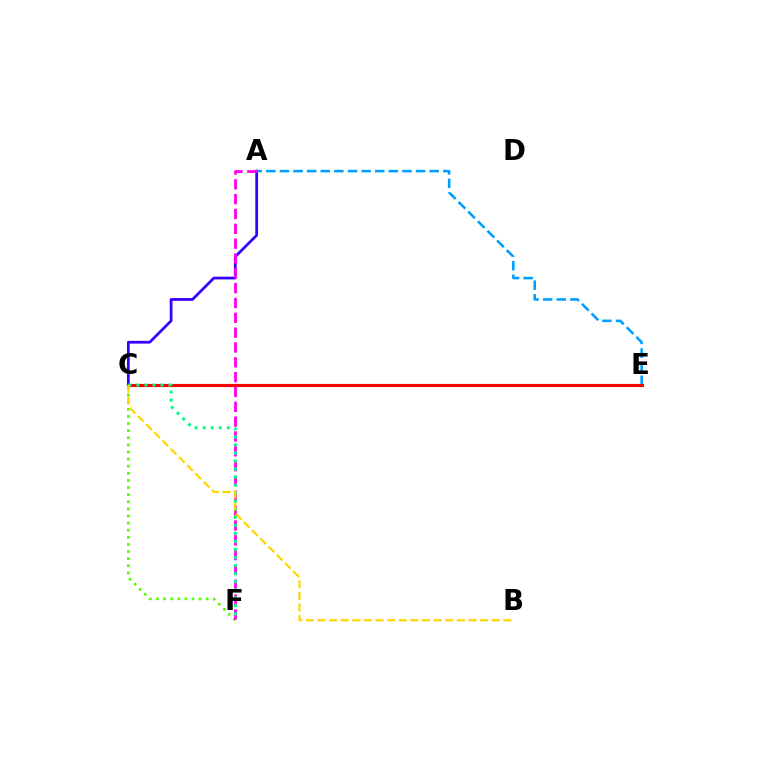{('A', 'C'): [{'color': '#3700ff', 'line_style': 'solid', 'thickness': 1.98}], ('A', 'E'): [{'color': '#009eff', 'line_style': 'dashed', 'thickness': 1.85}], ('C', 'E'): [{'color': '#ff0000', 'line_style': 'solid', 'thickness': 2.25}], ('C', 'F'): [{'color': '#4fff00', 'line_style': 'dotted', 'thickness': 1.93}, {'color': '#00ff86', 'line_style': 'dotted', 'thickness': 2.19}], ('A', 'F'): [{'color': '#ff00ed', 'line_style': 'dashed', 'thickness': 2.01}], ('B', 'C'): [{'color': '#ffd500', 'line_style': 'dashed', 'thickness': 1.58}]}